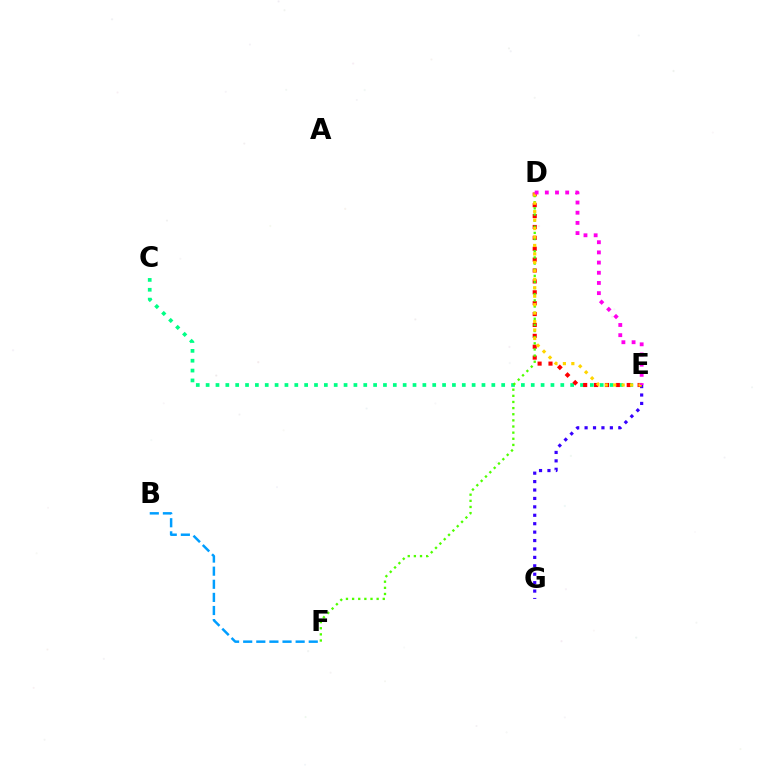{('B', 'F'): [{'color': '#009eff', 'line_style': 'dashed', 'thickness': 1.78}], ('E', 'G'): [{'color': '#3700ff', 'line_style': 'dotted', 'thickness': 2.29}], ('C', 'E'): [{'color': '#00ff86', 'line_style': 'dotted', 'thickness': 2.68}], ('D', 'E'): [{'color': '#ff0000', 'line_style': 'dotted', 'thickness': 2.96}, {'color': '#ffd500', 'line_style': 'dotted', 'thickness': 2.3}, {'color': '#ff00ed', 'line_style': 'dotted', 'thickness': 2.77}], ('D', 'F'): [{'color': '#4fff00', 'line_style': 'dotted', 'thickness': 1.67}]}